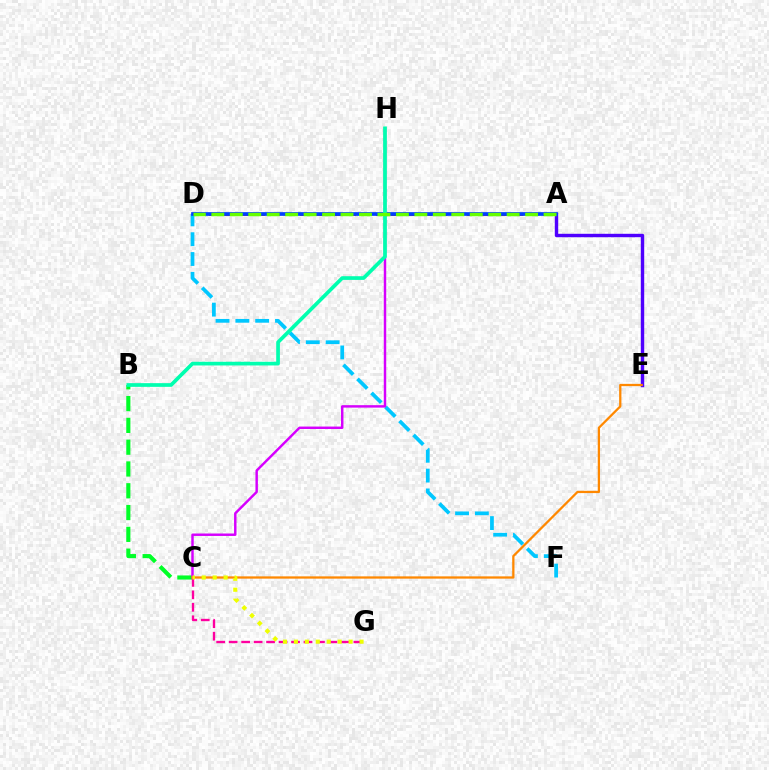{('D', 'F'): [{'color': '#00c7ff', 'line_style': 'dashed', 'thickness': 2.69}], ('A', 'E'): [{'color': '#4f00ff', 'line_style': 'solid', 'thickness': 2.45}], ('B', 'C'): [{'color': '#00ff27', 'line_style': 'dashed', 'thickness': 2.96}], ('A', 'D'): [{'color': '#ff0000', 'line_style': 'dashed', 'thickness': 2.06}, {'color': '#003fff', 'line_style': 'solid', 'thickness': 2.67}, {'color': '#66ff00', 'line_style': 'dashed', 'thickness': 2.51}], ('C', 'G'): [{'color': '#ff00a0', 'line_style': 'dashed', 'thickness': 1.69}, {'color': '#eeff00', 'line_style': 'dotted', 'thickness': 2.97}], ('C', 'H'): [{'color': '#d600ff', 'line_style': 'solid', 'thickness': 1.76}], ('B', 'H'): [{'color': '#00ffaf', 'line_style': 'solid', 'thickness': 2.66}], ('C', 'E'): [{'color': '#ff8800', 'line_style': 'solid', 'thickness': 1.64}]}